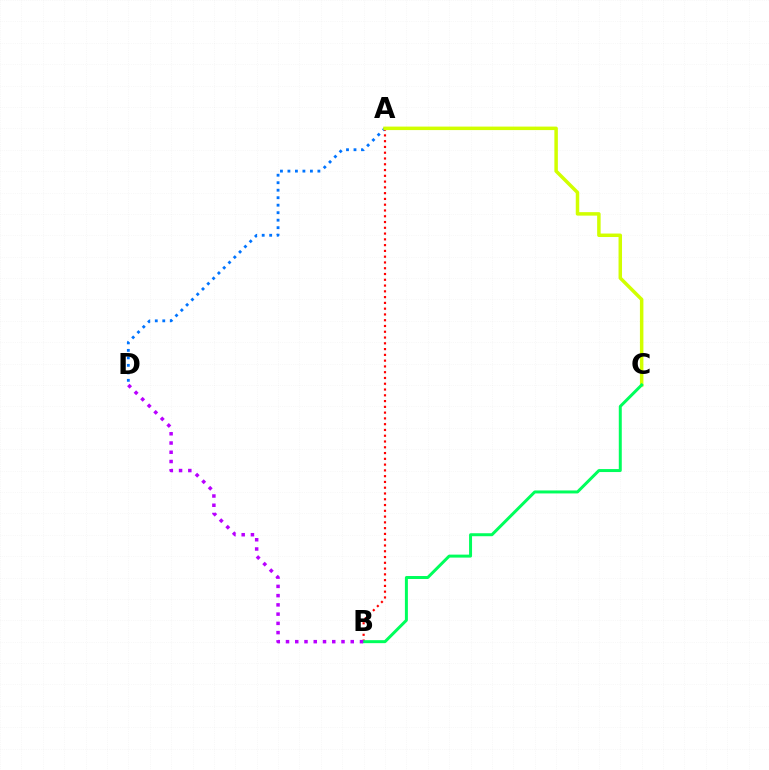{('A', 'D'): [{'color': '#0074ff', 'line_style': 'dotted', 'thickness': 2.04}], ('A', 'B'): [{'color': '#ff0000', 'line_style': 'dotted', 'thickness': 1.57}], ('A', 'C'): [{'color': '#d1ff00', 'line_style': 'solid', 'thickness': 2.51}], ('B', 'C'): [{'color': '#00ff5c', 'line_style': 'solid', 'thickness': 2.15}], ('B', 'D'): [{'color': '#b900ff', 'line_style': 'dotted', 'thickness': 2.51}]}